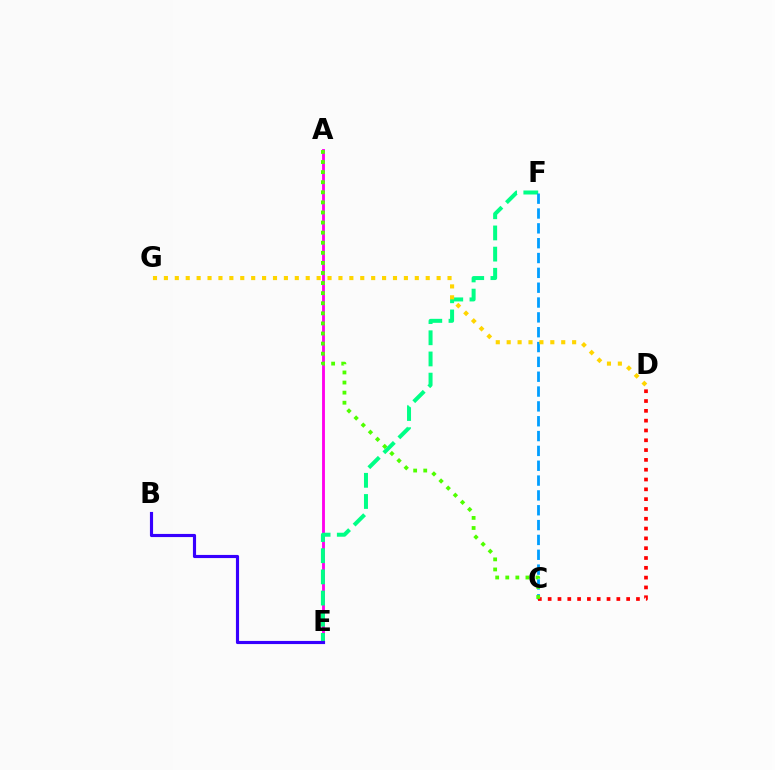{('A', 'E'): [{'color': '#ff00ed', 'line_style': 'solid', 'thickness': 2.06}], ('E', 'F'): [{'color': '#00ff86', 'line_style': 'dashed', 'thickness': 2.88}], ('C', 'F'): [{'color': '#009eff', 'line_style': 'dashed', 'thickness': 2.02}], ('B', 'E'): [{'color': '#3700ff', 'line_style': 'solid', 'thickness': 2.26}], ('D', 'G'): [{'color': '#ffd500', 'line_style': 'dotted', 'thickness': 2.96}], ('C', 'D'): [{'color': '#ff0000', 'line_style': 'dotted', 'thickness': 2.67}], ('A', 'C'): [{'color': '#4fff00', 'line_style': 'dotted', 'thickness': 2.74}]}